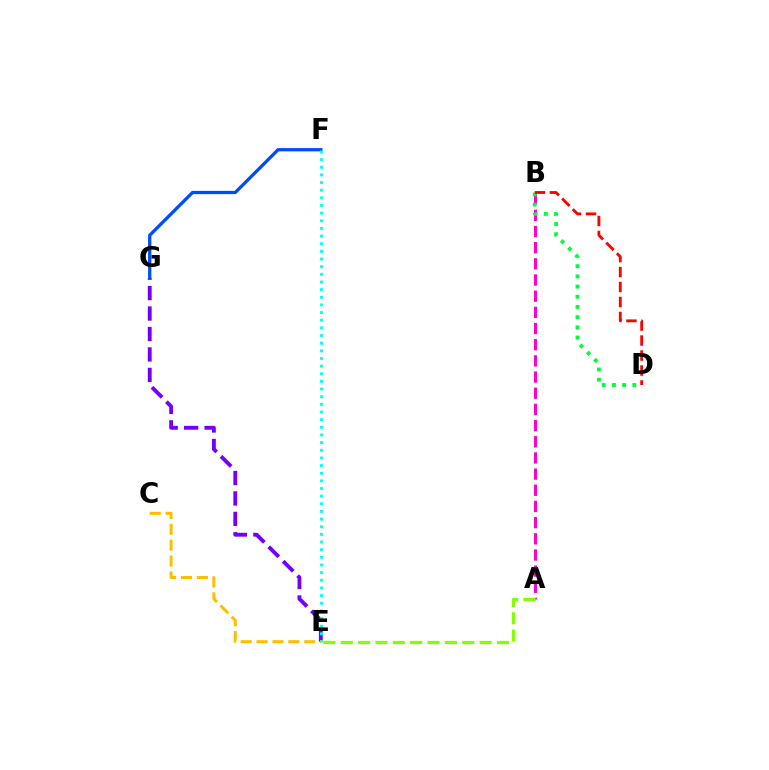{('E', 'G'): [{'color': '#7200ff', 'line_style': 'dashed', 'thickness': 2.78}], ('A', 'B'): [{'color': '#ff00cf', 'line_style': 'dashed', 'thickness': 2.2}], ('B', 'D'): [{'color': '#00ff39', 'line_style': 'dotted', 'thickness': 2.77}, {'color': '#ff0000', 'line_style': 'dashed', 'thickness': 2.04}], ('F', 'G'): [{'color': '#004bff', 'line_style': 'solid', 'thickness': 2.35}], ('E', 'F'): [{'color': '#00fff6', 'line_style': 'dotted', 'thickness': 2.08}], ('A', 'E'): [{'color': '#84ff00', 'line_style': 'dashed', 'thickness': 2.36}], ('C', 'E'): [{'color': '#ffbd00', 'line_style': 'dashed', 'thickness': 2.16}]}